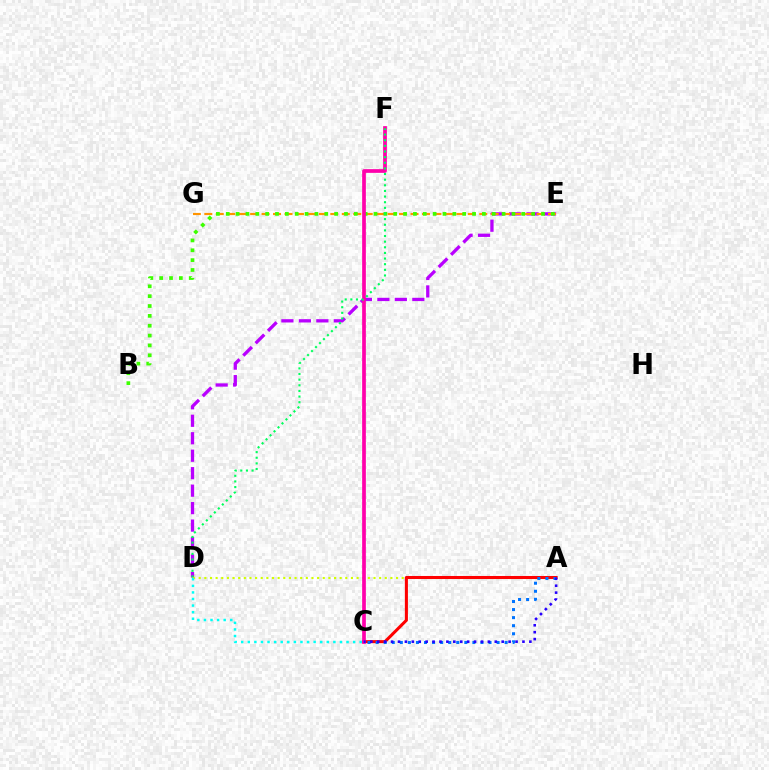{('D', 'E'): [{'color': '#b900ff', 'line_style': 'dashed', 'thickness': 2.37}], ('E', 'G'): [{'color': '#ff9400', 'line_style': 'dashed', 'thickness': 1.56}], ('B', 'E'): [{'color': '#3dff00', 'line_style': 'dotted', 'thickness': 2.68}], ('A', 'D'): [{'color': '#d1ff00', 'line_style': 'dotted', 'thickness': 1.53}], ('A', 'C'): [{'color': '#ff0000', 'line_style': 'solid', 'thickness': 2.19}, {'color': '#0074ff', 'line_style': 'dotted', 'thickness': 2.19}, {'color': '#2500ff', 'line_style': 'dotted', 'thickness': 1.88}], ('C', 'F'): [{'color': '#ff00ac', 'line_style': 'solid', 'thickness': 2.67}], ('D', 'F'): [{'color': '#00ff5c', 'line_style': 'dotted', 'thickness': 1.53}], ('C', 'D'): [{'color': '#00fff6', 'line_style': 'dotted', 'thickness': 1.79}]}